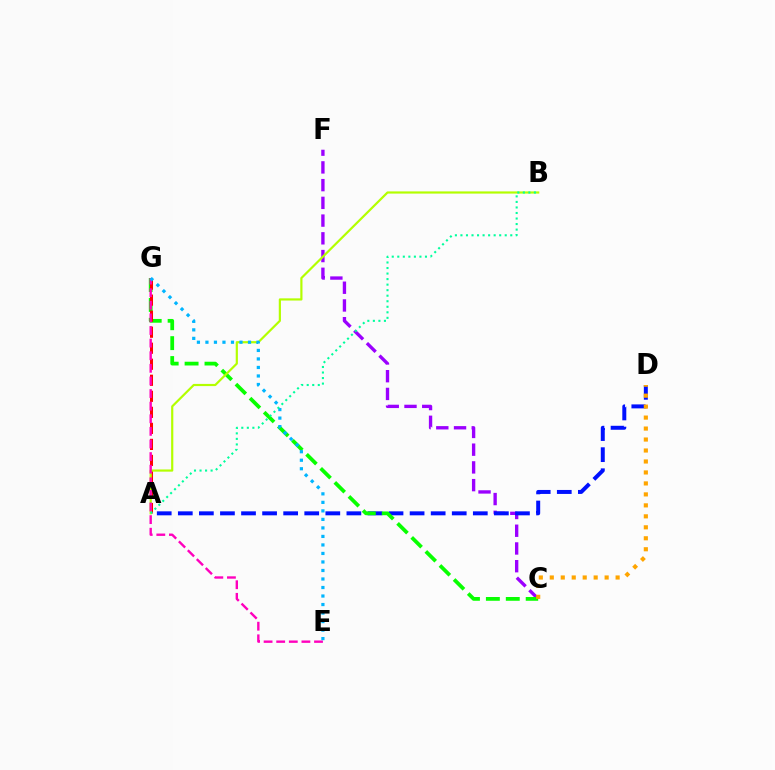{('C', 'F'): [{'color': '#9b00ff', 'line_style': 'dashed', 'thickness': 2.41}], ('A', 'D'): [{'color': '#0010ff', 'line_style': 'dashed', 'thickness': 2.86}], ('C', 'G'): [{'color': '#08ff00', 'line_style': 'dashed', 'thickness': 2.71}], ('A', 'G'): [{'color': '#ff0000', 'line_style': 'dashed', 'thickness': 2.18}], ('A', 'B'): [{'color': '#b3ff00', 'line_style': 'solid', 'thickness': 1.57}, {'color': '#00ff9d', 'line_style': 'dotted', 'thickness': 1.5}], ('E', 'G'): [{'color': '#ff00bd', 'line_style': 'dashed', 'thickness': 1.71}, {'color': '#00b5ff', 'line_style': 'dotted', 'thickness': 2.31}], ('C', 'D'): [{'color': '#ffa500', 'line_style': 'dotted', 'thickness': 2.98}]}